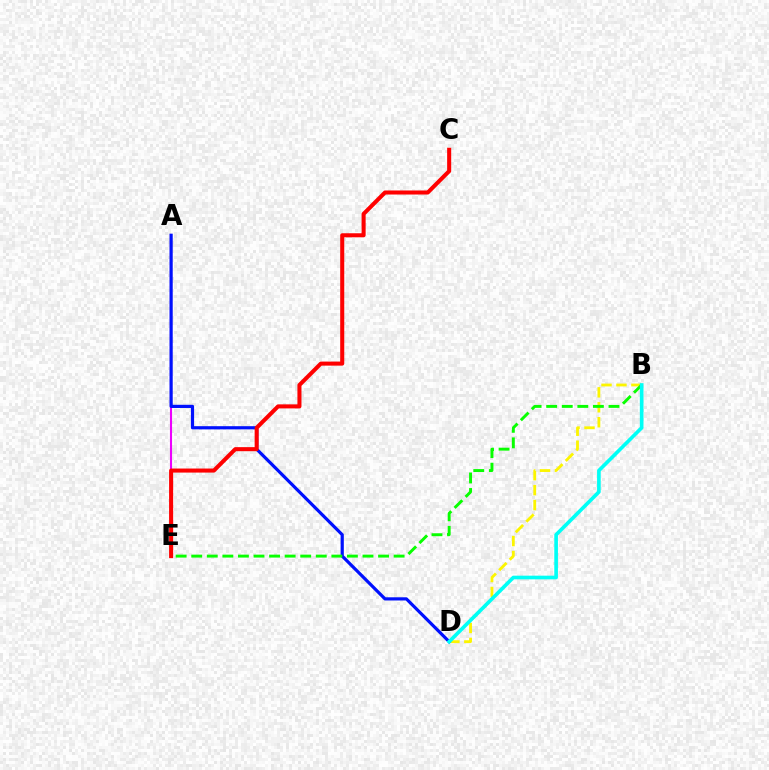{('A', 'E'): [{'color': '#ee00ff', 'line_style': 'solid', 'thickness': 1.51}], ('B', 'D'): [{'color': '#fcf500', 'line_style': 'dashed', 'thickness': 2.03}, {'color': '#00fff6', 'line_style': 'solid', 'thickness': 2.63}], ('A', 'D'): [{'color': '#0010ff', 'line_style': 'solid', 'thickness': 2.3}], ('B', 'E'): [{'color': '#08ff00', 'line_style': 'dashed', 'thickness': 2.12}], ('C', 'E'): [{'color': '#ff0000', 'line_style': 'solid', 'thickness': 2.91}]}